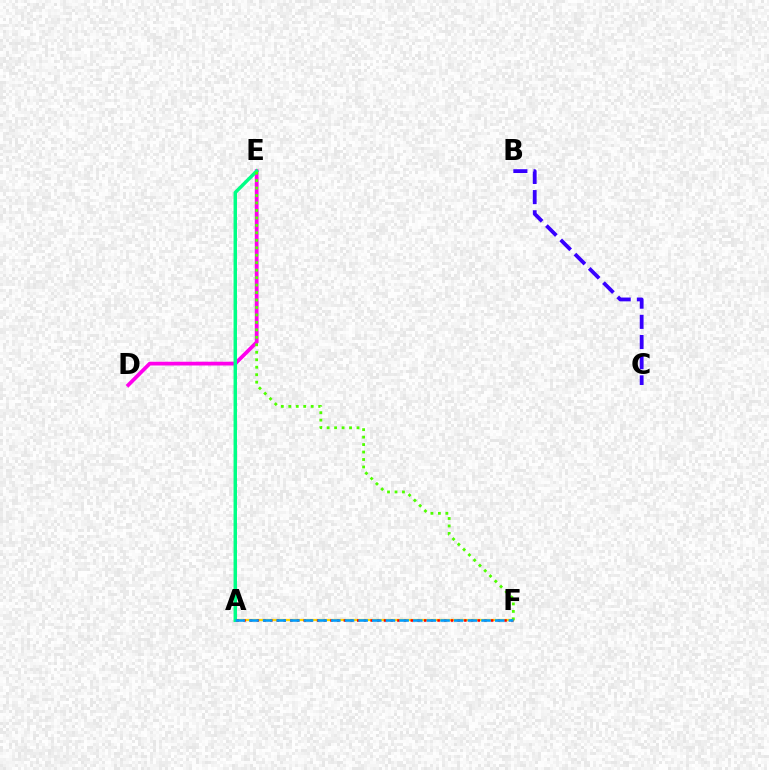{('D', 'E'): [{'color': '#ff00ed', 'line_style': 'solid', 'thickness': 2.7}], ('A', 'F'): [{'color': '#ffd500', 'line_style': 'solid', 'thickness': 1.63}, {'color': '#ff0000', 'line_style': 'dotted', 'thickness': 1.82}, {'color': '#009eff', 'line_style': 'dashed', 'thickness': 1.85}], ('A', 'E'): [{'color': '#00ff86', 'line_style': 'solid', 'thickness': 2.48}], ('E', 'F'): [{'color': '#4fff00', 'line_style': 'dotted', 'thickness': 2.03}], ('B', 'C'): [{'color': '#3700ff', 'line_style': 'dashed', 'thickness': 2.74}]}